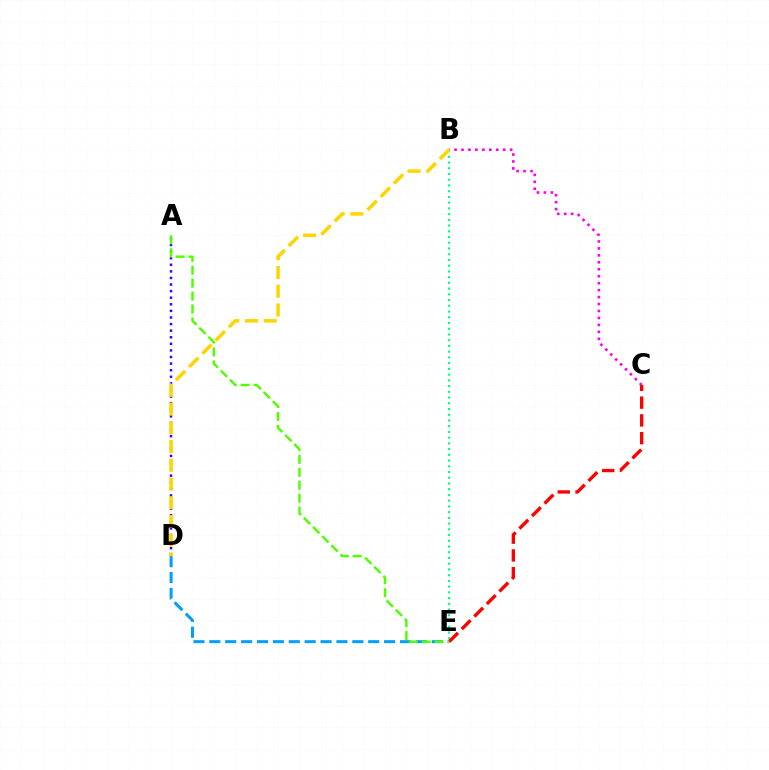{('B', 'C'): [{'color': '#ff00ed', 'line_style': 'dotted', 'thickness': 1.89}], ('D', 'E'): [{'color': '#009eff', 'line_style': 'dashed', 'thickness': 2.16}], ('A', 'D'): [{'color': '#3700ff', 'line_style': 'dotted', 'thickness': 1.79}], ('B', 'E'): [{'color': '#00ff86', 'line_style': 'dotted', 'thickness': 1.56}], ('C', 'E'): [{'color': '#ff0000', 'line_style': 'dashed', 'thickness': 2.41}], ('A', 'E'): [{'color': '#4fff00', 'line_style': 'dashed', 'thickness': 1.76}], ('B', 'D'): [{'color': '#ffd500', 'line_style': 'dashed', 'thickness': 2.54}]}